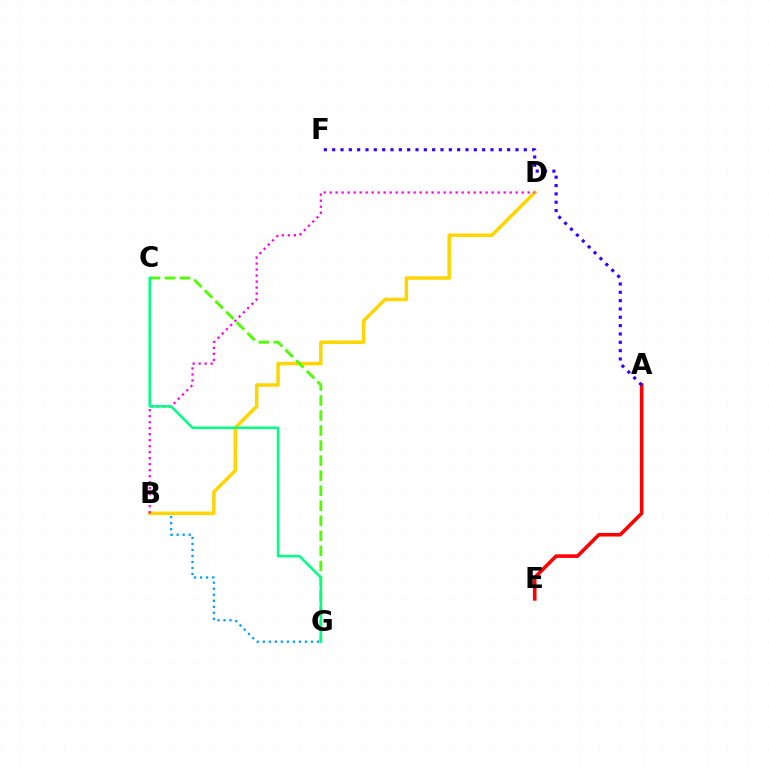{('B', 'G'): [{'color': '#009eff', 'line_style': 'dotted', 'thickness': 1.64}], ('A', 'E'): [{'color': '#ff0000', 'line_style': 'solid', 'thickness': 2.58}], ('B', 'D'): [{'color': '#ffd500', 'line_style': 'solid', 'thickness': 2.52}, {'color': '#ff00ed', 'line_style': 'dotted', 'thickness': 1.63}], ('C', 'G'): [{'color': '#4fff00', 'line_style': 'dashed', 'thickness': 2.04}, {'color': '#00ff86', 'line_style': 'solid', 'thickness': 1.83}], ('A', 'F'): [{'color': '#3700ff', 'line_style': 'dotted', 'thickness': 2.26}]}